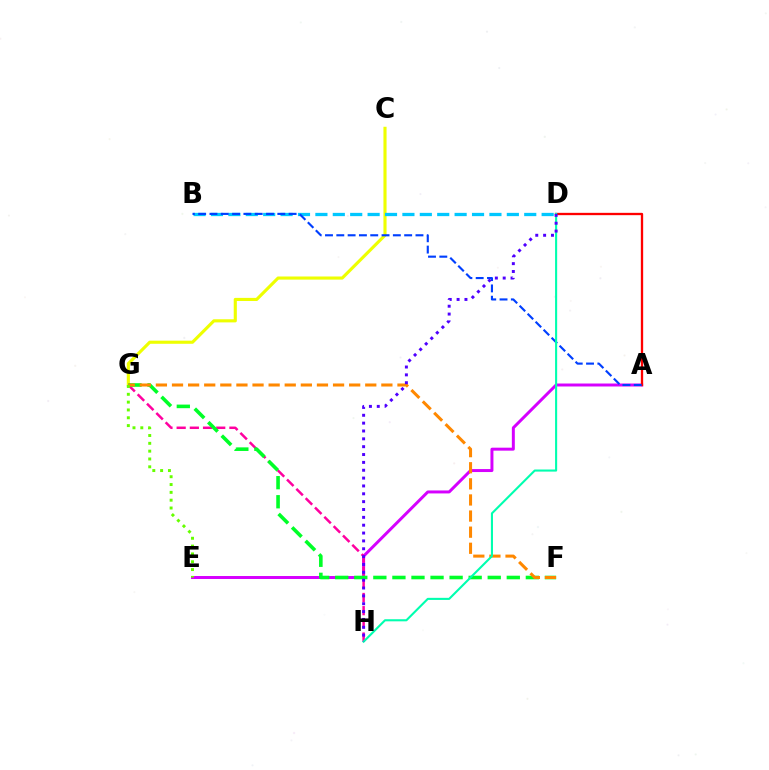{('C', 'G'): [{'color': '#eeff00', 'line_style': 'solid', 'thickness': 2.25}], ('A', 'E'): [{'color': '#d600ff', 'line_style': 'solid', 'thickness': 2.14}], ('B', 'D'): [{'color': '#00c7ff', 'line_style': 'dashed', 'thickness': 2.36}], ('G', 'H'): [{'color': '#ff00a0', 'line_style': 'dashed', 'thickness': 1.79}], ('F', 'G'): [{'color': '#00ff27', 'line_style': 'dashed', 'thickness': 2.59}, {'color': '#ff8800', 'line_style': 'dashed', 'thickness': 2.19}], ('A', 'D'): [{'color': '#ff0000', 'line_style': 'solid', 'thickness': 1.67}], ('A', 'B'): [{'color': '#003fff', 'line_style': 'dashed', 'thickness': 1.54}], ('D', 'H'): [{'color': '#00ffaf', 'line_style': 'solid', 'thickness': 1.51}, {'color': '#4f00ff', 'line_style': 'dotted', 'thickness': 2.13}], ('E', 'G'): [{'color': '#66ff00', 'line_style': 'dotted', 'thickness': 2.13}]}